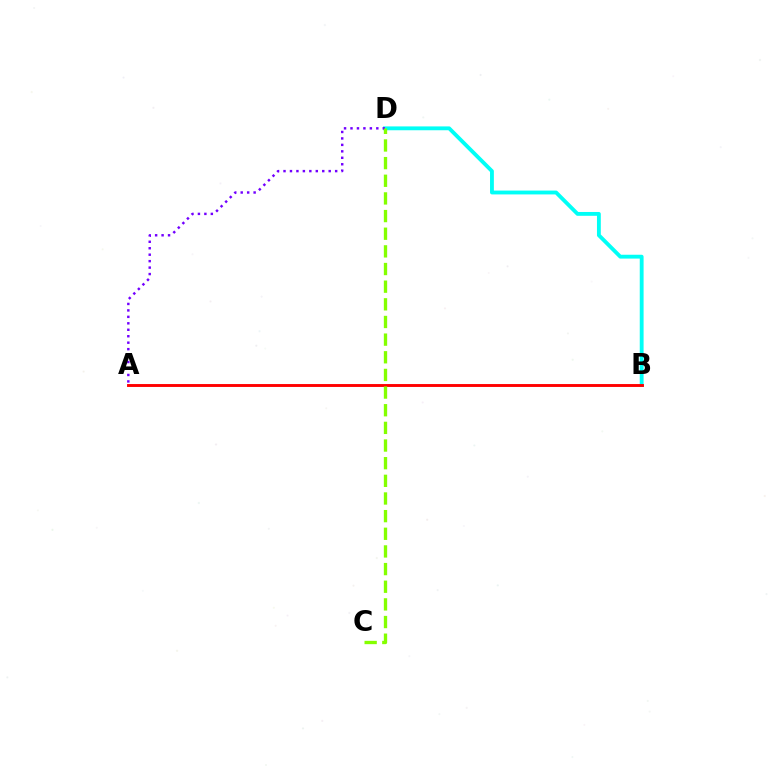{('B', 'D'): [{'color': '#00fff6', 'line_style': 'solid', 'thickness': 2.77}], ('A', 'D'): [{'color': '#7200ff', 'line_style': 'dotted', 'thickness': 1.75}], ('A', 'B'): [{'color': '#ff0000', 'line_style': 'solid', 'thickness': 2.09}], ('C', 'D'): [{'color': '#84ff00', 'line_style': 'dashed', 'thickness': 2.4}]}